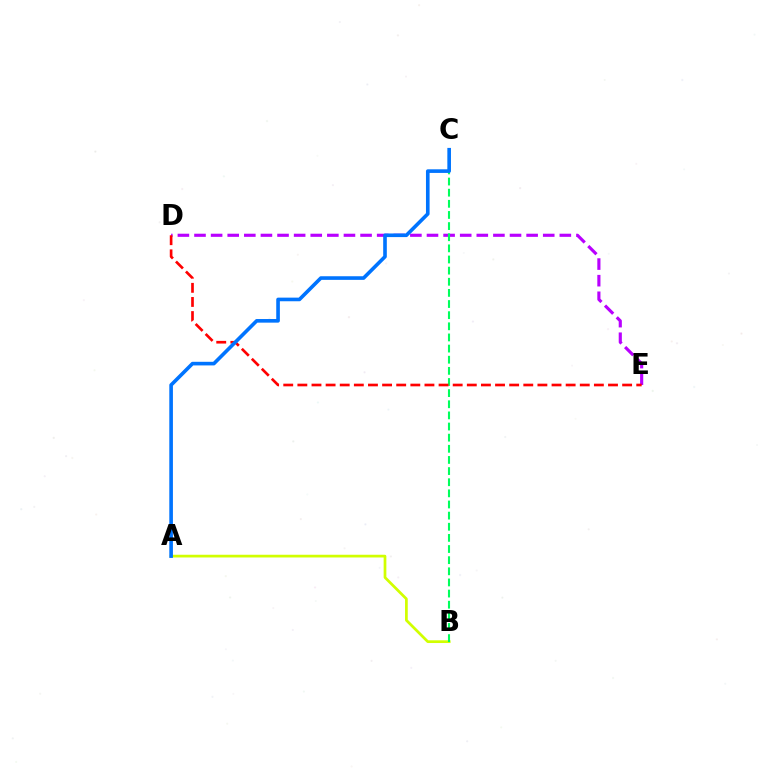{('D', 'E'): [{'color': '#b900ff', 'line_style': 'dashed', 'thickness': 2.26}, {'color': '#ff0000', 'line_style': 'dashed', 'thickness': 1.92}], ('A', 'B'): [{'color': '#d1ff00', 'line_style': 'solid', 'thickness': 1.96}], ('B', 'C'): [{'color': '#00ff5c', 'line_style': 'dashed', 'thickness': 1.51}], ('A', 'C'): [{'color': '#0074ff', 'line_style': 'solid', 'thickness': 2.61}]}